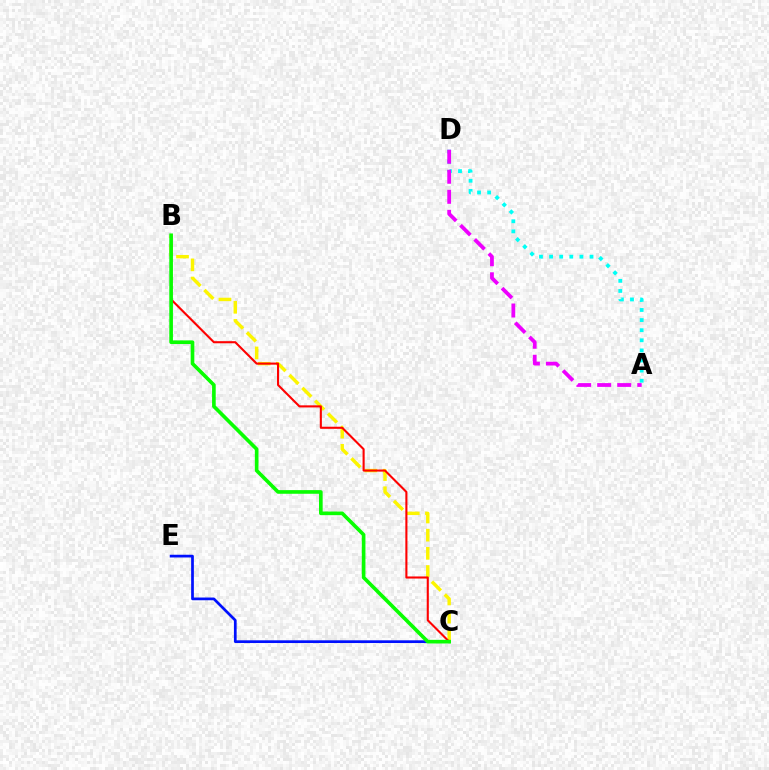{('A', 'D'): [{'color': '#00fff6', 'line_style': 'dotted', 'thickness': 2.75}, {'color': '#ee00ff', 'line_style': 'dashed', 'thickness': 2.72}], ('B', 'C'): [{'color': '#fcf500', 'line_style': 'dashed', 'thickness': 2.47}, {'color': '#ff0000', 'line_style': 'solid', 'thickness': 1.51}, {'color': '#08ff00', 'line_style': 'solid', 'thickness': 2.62}], ('C', 'E'): [{'color': '#0010ff', 'line_style': 'solid', 'thickness': 1.96}]}